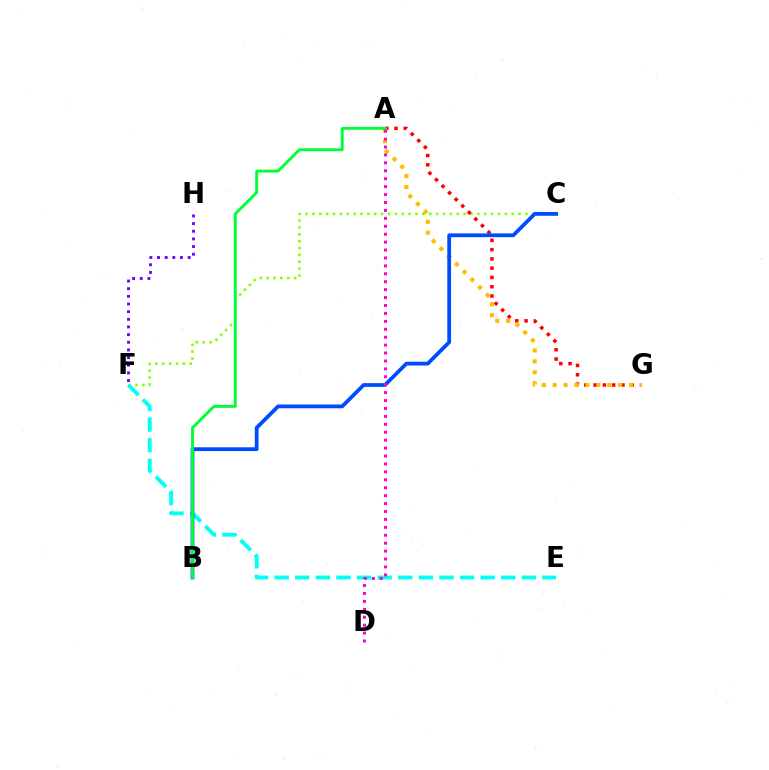{('C', 'F'): [{'color': '#84ff00', 'line_style': 'dotted', 'thickness': 1.87}], ('E', 'F'): [{'color': '#00fff6', 'line_style': 'dashed', 'thickness': 2.8}], ('F', 'H'): [{'color': '#7200ff', 'line_style': 'dotted', 'thickness': 2.08}], ('A', 'G'): [{'color': '#ff0000', 'line_style': 'dotted', 'thickness': 2.52}, {'color': '#ffbd00', 'line_style': 'dotted', 'thickness': 2.96}], ('B', 'C'): [{'color': '#004bff', 'line_style': 'solid', 'thickness': 2.71}], ('A', 'B'): [{'color': '#00ff39', 'line_style': 'solid', 'thickness': 2.1}], ('A', 'D'): [{'color': '#ff00cf', 'line_style': 'dotted', 'thickness': 2.15}]}